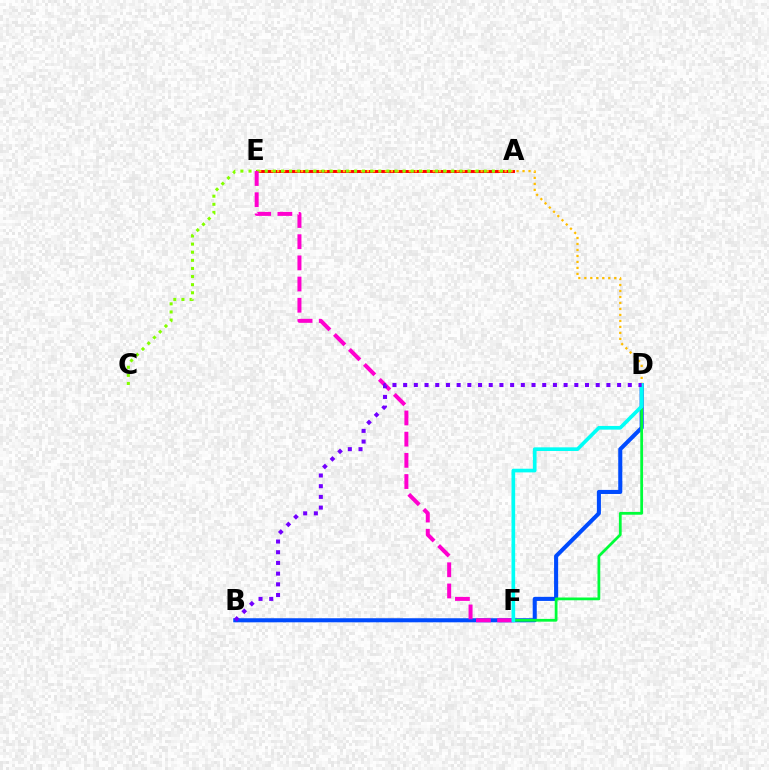{('B', 'D'): [{'color': '#004bff', 'line_style': 'solid', 'thickness': 2.93}, {'color': '#7200ff', 'line_style': 'dotted', 'thickness': 2.91}], ('A', 'E'): [{'color': '#ff0000', 'line_style': 'solid', 'thickness': 2.11}], ('D', 'E'): [{'color': '#ffbd00', 'line_style': 'dotted', 'thickness': 1.63}], ('A', 'C'): [{'color': '#84ff00', 'line_style': 'dotted', 'thickness': 2.2}], ('E', 'F'): [{'color': '#ff00cf', 'line_style': 'dashed', 'thickness': 2.88}], ('D', 'F'): [{'color': '#00ff39', 'line_style': 'solid', 'thickness': 1.99}, {'color': '#00fff6', 'line_style': 'solid', 'thickness': 2.64}]}